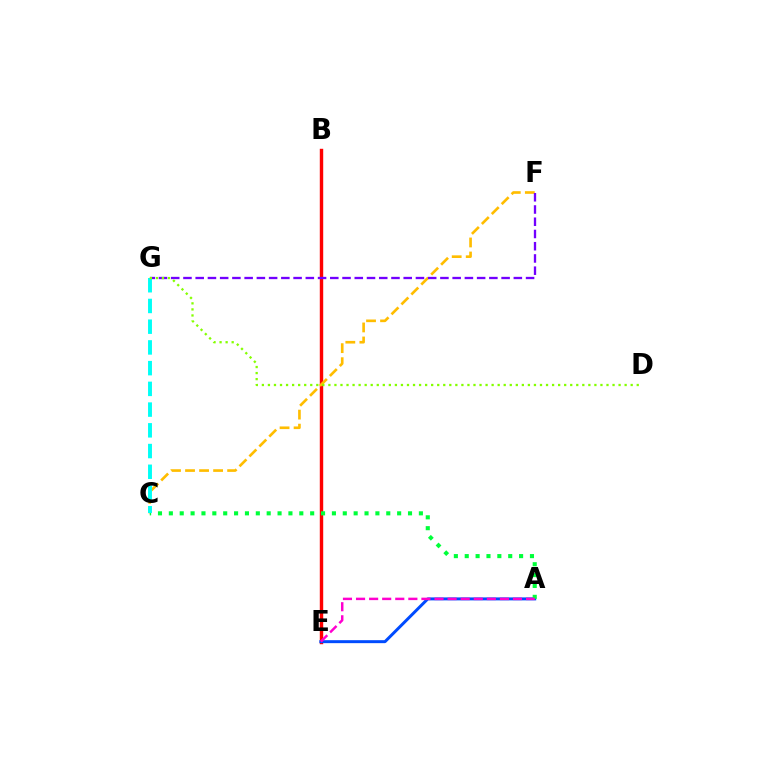{('B', 'E'): [{'color': '#ff0000', 'line_style': 'solid', 'thickness': 2.46}], ('A', 'E'): [{'color': '#004bff', 'line_style': 'solid', 'thickness': 2.14}, {'color': '#ff00cf', 'line_style': 'dashed', 'thickness': 1.78}], ('C', 'F'): [{'color': '#ffbd00', 'line_style': 'dashed', 'thickness': 1.91}], ('F', 'G'): [{'color': '#7200ff', 'line_style': 'dashed', 'thickness': 1.66}], ('A', 'C'): [{'color': '#00ff39', 'line_style': 'dotted', 'thickness': 2.95}], ('C', 'G'): [{'color': '#00fff6', 'line_style': 'dashed', 'thickness': 2.82}], ('D', 'G'): [{'color': '#84ff00', 'line_style': 'dotted', 'thickness': 1.64}]}